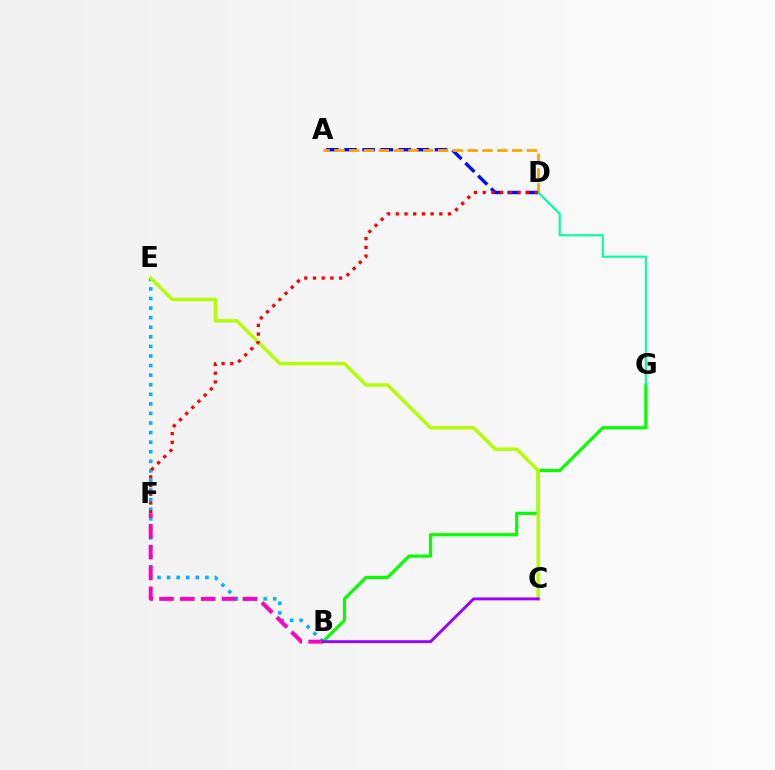{('A', 'D'): [{'color': '#0010ff', 'line_style': 'dashed', 'thickness': 2.46}, {'color': '#ffa500', 'line_style': 'dashed', 'thickness': 2.01}], ('B', 'E'): [{'color': '#00b5ff', 'line_style': 'dotted', 'thickness': 2.6}], ('B', 'F'): [{'color': '#ff00bd', 'line_style': 'dashed', 'thickness': 2.83}], ('B', 'G'): [{'color': '#08ff00', 'line_style': 'solid', 'thickness': 2.31}], ('C', 'E'): [{'color': '#b3ff00', 'line_style': 'solid', 'thickness': 2.48}], ('D', 'G'): [{'color': '#00ff9d', 'line_style': 'solid', 'thickness': 1.52}], ('D', 'F'): [{'color': '#ff0000', 'line_style': 'dotted', 'thickness': 2.36}], ('B', 'C'): [{'color': '#9b00ff', 'line_style': 'solid', 'thickness': 2.1}]}